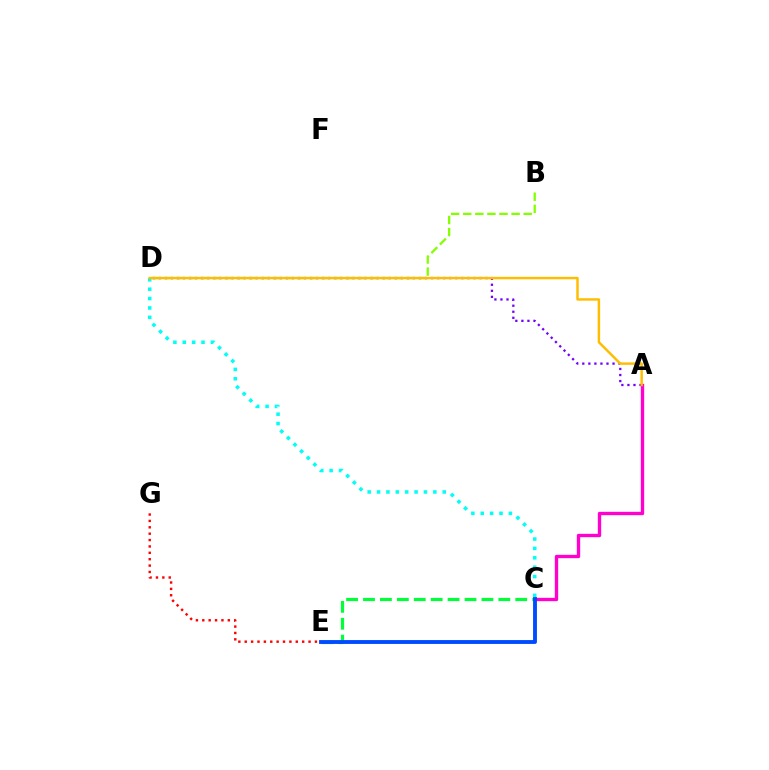{('E', 'G'): [{'color': '#ff0000', 'line_style': 'dotted', 'thickness': 1.73}], ('B', 'D'): [{'color': '#84ff00', 'line_style': 'dashed', 'thickness': 1.64}], ('A', 'D'): [{'color': '#7200ff', 'line_style': 'dotted', 'thickness': 1.64}, {'color': '#ffbd00', 'line_style': 'solid', 'thickness': 1.77}], ('C', 'E'): [{'color': '#00ff39', 'line_style': 'dashed', 'thickness': 2.3}, {'color': '#004bff', 'line_style': 'solid', 'thickness': 2.78}], ('A', 'C'): [{'color': '#ff00cf', 'line_style': 'solid', 'thickness': 2.41}], ('C', 'D'): [{'color': '#00fff6', 'line_style': 'dotted', 'thickness': 2.55}]}